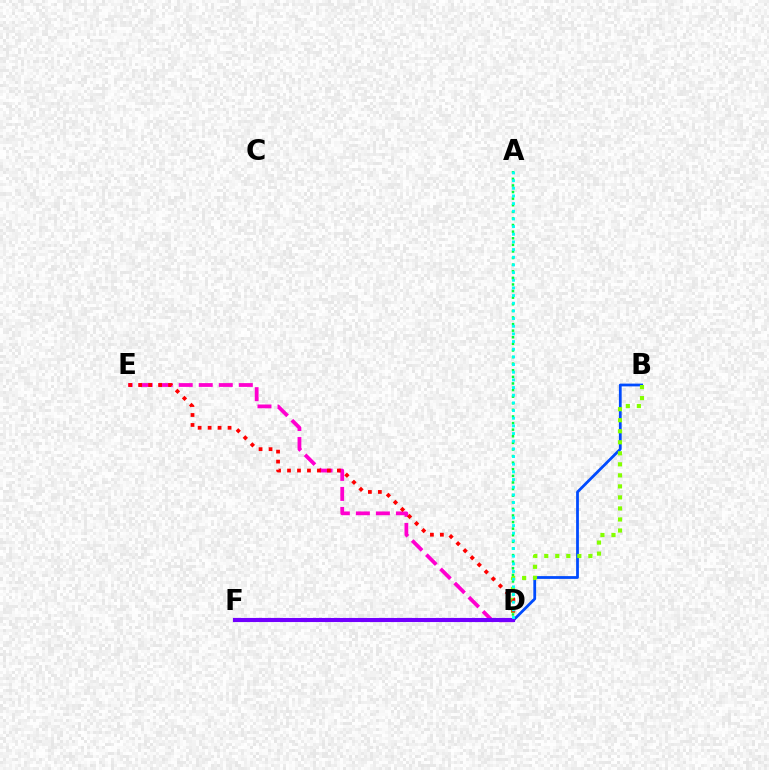{('B', 'D'): [{'color': '#004bff', 'line_style': 'solid', 'thickness': 1.99}, {'color': '#84ff00', 'line_style': 'dotted', 'thickness': 3.0}], ('D', 'E'): [{'color': '#ff00cf', 'line_style': 'dashed', 'thickness': 2.72}, {'color': '#ff0000', 'line_style': 'dotted', 'thickness': 2.71}], ('A', 'D'): [{'color': '#00ff39', 'line_style': 'dotted', 'thickness': 1.79}, {'color': '#00fff6', 'line_style': 'dotted', 'thickness': 2.08}], ('D', 'F'): [{'color': '#ffbd00', 'line_style': 'solid', 'thickness': 1.9}, {'color': '#7200ff', 'line_style': 'solid', 'thickness': 2.96}]}